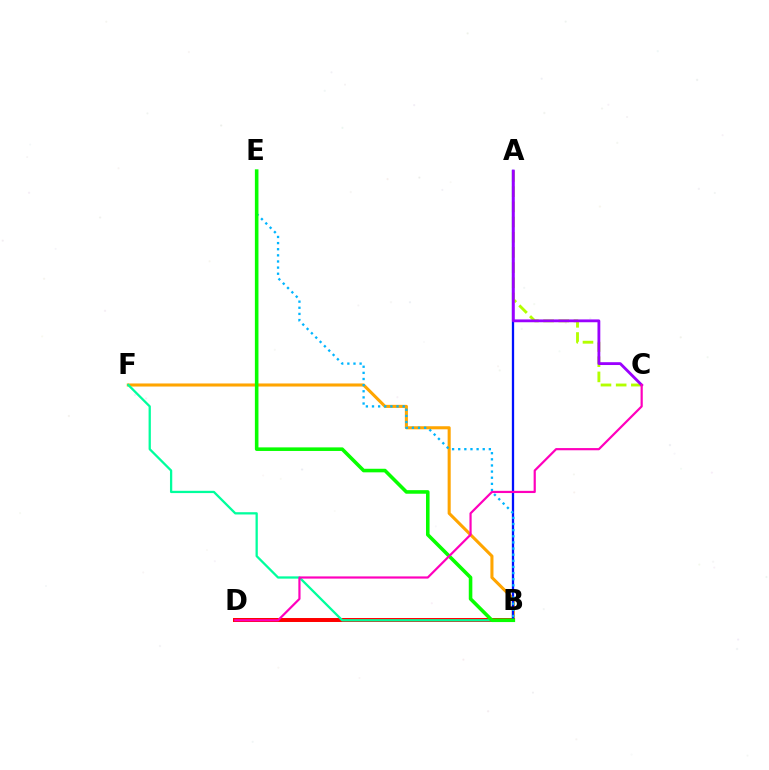{('B', 'F'): [{'color': '#ffa500', 'line_style': 'solid', 'thickness': 2.21}, {'color': '#00ff9d', 'line_style': 'solid', 'thickness': 1.64}], ('B', 'D'): [{'color': '#ff0000', 'line_style': 'solid', 'thickness': 2.86}], ('A', 'B'): [{'color': '#0010ff', 'line_style': 'solid', 'thickness': 1.65}], ('B', 'E'): [{'color': '#00b5ff', 'line_style': 'dotted', 'thickness': 1.67}, {'color': '#08ff00', 'line_style': 'solid', 'thickness': 2.57}], ('A', 'C'): [{'color': '#b3ff00', 'line_style': 'dashed', 'thickness': 2.06}, {'color': '#9b00ff', 'line_style': 'solid', 'thickness': 2.03}], ('C', 'D'): [{'color': '#ff00bd', 'line_style': 'solid', 'thickness': 1.58}]}